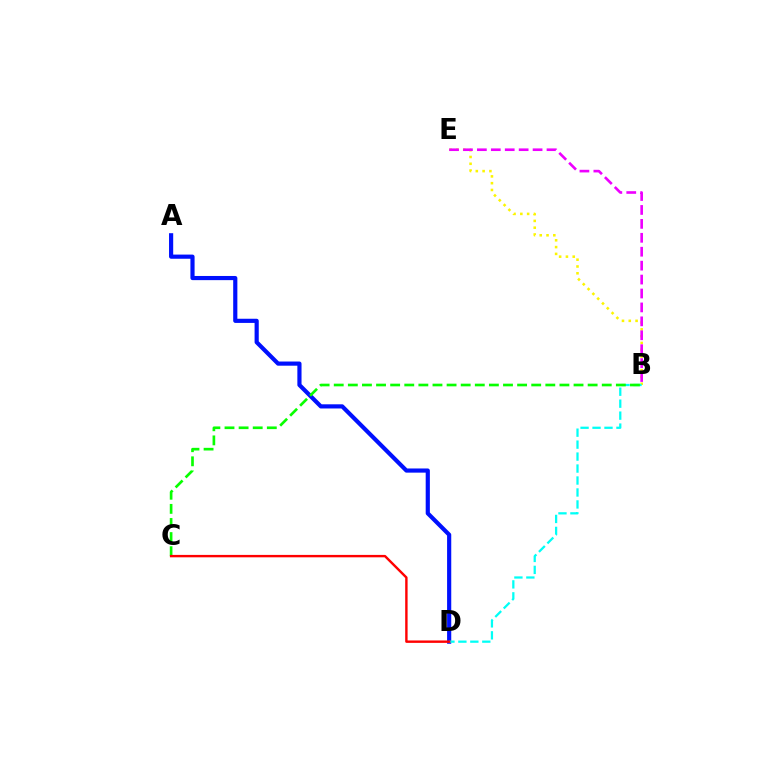{('B', 'E'): [{'color': '#fcf500', 'line_style': 'dotted', 'thickness': 1.85}, {'color': '#ee00ff', 'line_style': 'dashed', 'thickness': 1.89}], ('A', 'D'): [{'color': '#0010ff', 'line_style': 'solid', 'thickness': 3.0}], ('B', 'D'): [{'color': '#00fff6', 'line_style': 'dashed', 'thickness': 1.63}], ('B', 'C'): [{'color': '#08ff00', 'line_style': 'dashed', 'thickness': 1.92}], ('C', 'D'): [{'color': '#ff0000', 'line_style': 'solid', 'thickness': 1.74}]}